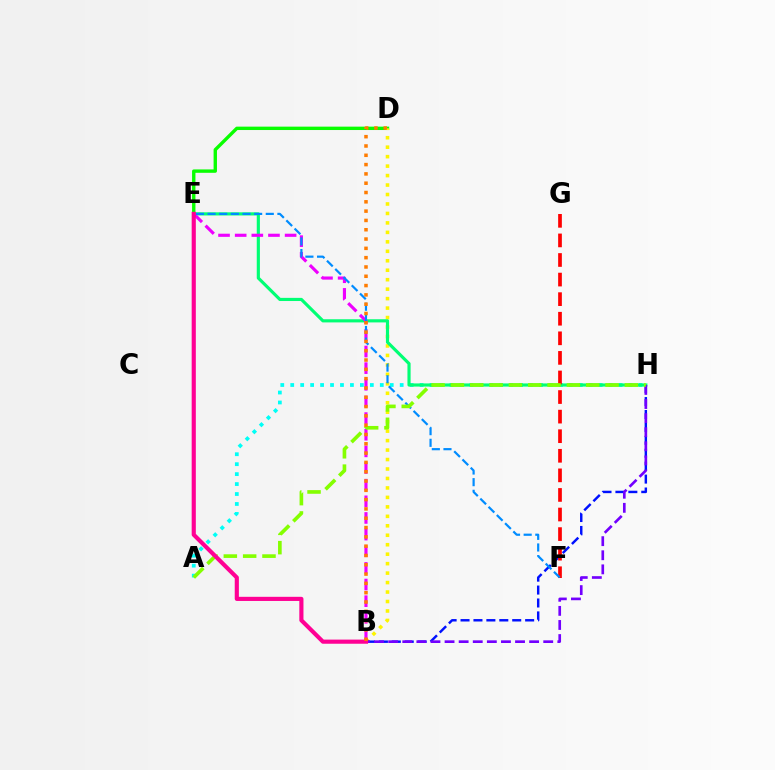{('D', 'E'): [{'color': '#08ff00', 'line_style': 'solid', 'thickness': 2.43}], ('A', 'H'): [{'color': '#00fff6', 'line_style': 'dotted', 'thickness': 2.7}, {'color': '#84ff00', 'line_style': 'dashed', 'thickness': 2.63}], ('B', 'D'): [{'color': '#fcf500', 'line_style': 'dotted', 'thickness': 2.57}, {'color': '#ff7c00', 'line_style': 'dotted', 'thickness': 2.53}], ('E', 'H'): [{'color': '#00ff74', 'line_style': 'solid', 'thickness': 2.27}], ('B', 'H'): [{'color': '#0010ff', 'line_style': 'dashed', 'thickness': 1.76}, {'color': '#7200ff', 'line_style': 'dashed', 'thickness': 1.91}], ('F', 'G'): [{'color': '#ff0000', 'line_style': 'dashed', 'thickness': 2.66}], ('B', 'E'): [{'color': '#ee00ff', 'line_style': 'dashed', 'thickness': 2.26}, {'color': '#ff0094', 'line_style': 'solid', 'thickness': 2.98}], ('E', 'F'): [{'color': '#008cff', 'line_style': 'dashed', 'thickness': 1.58}]}